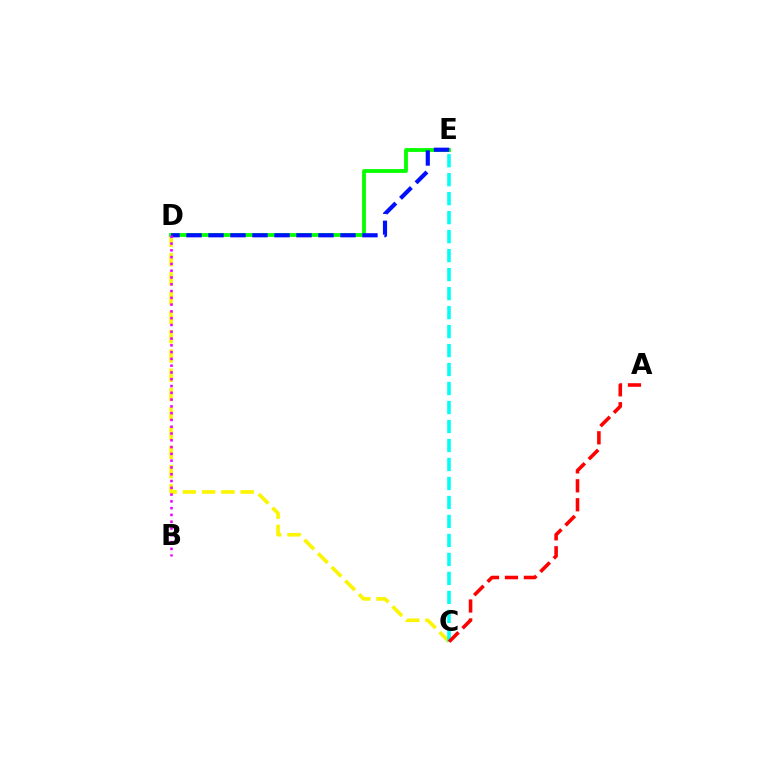{('C', 'D'): [{'color': '#fcf500', 'line_style': 'dashed', 'thickness': 2.62}], ('D', 'E'): [{'color': '#08ff00', 'line_style': 'solid', 'thickness': 2.76}, {'color': '#0010ff', 'line_style': 'dashed', 'thickness': 2.99}], ('C', 'E'): [{'color': '#00fff6', 'line_style': 'dashed', 'thickness': 2.58}], ('B', 'D'): [{'color': '#ee00ff', 'line_style': 'dotted', 'thickness': 1.84}], ('A', 'C'): [{'color': '#ff0000', 'line_style': 'dashed', 'thickness': 2.58}]}